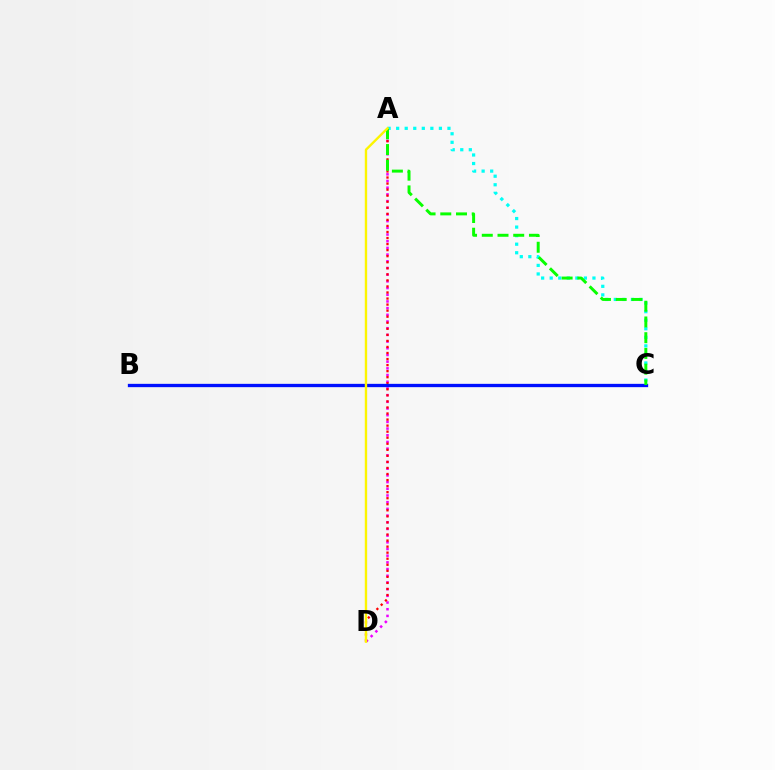{('A', 'C'): [{'color': '#00fff6', 'line_style': 'dotted', 'thickness': 2.32}, {'color': '#08ff00', 'line_style': 'dashed', 'thickness': 2.14}], ('A', 'D'): [{'color': '#ee00ff', 'line_style': 'dotted', 'thickness': 1.82}, {'color': '#ff0000', 'line_style': 'dotted', 'thickness': 1.64}, {'color': '#fcf500', 'line_style': 'solid', 'thickness': 1.7}], ('B', 'C'): [{'color': '#0010ff', 'line_style': 'solid', 'thickness': 2.39}]}